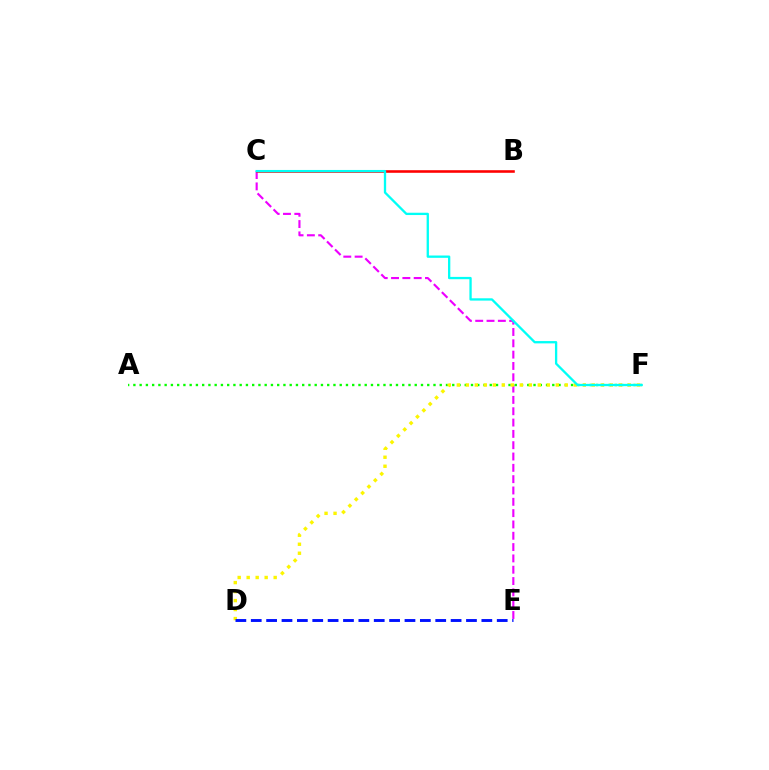{('C', 'E'): [{'color': '#ee00ff', 'line_style': 'dashed', 'thickness': 1.54}], ('A', 'F'): [{'color': '#08ff00', 'line_style': 'dotted', 'thickness': 1.7}], ('B', 'C'): [{'color': '#ff0000', 'line_style': 'solid', 'thickness': 1.86}], ('D', 'F'): [{'color': '#fcf500', 'line_style': 'dotted', 'thickness': 2.44}], ('C', 'F'): [{'color': '#00fff6', 'line_style': 'solid', 'thickness': 1.66}], ('D', 'E'): [{'color': '#0010ff', 'line_style': 'dashed', 'thickness': 2.09}]}